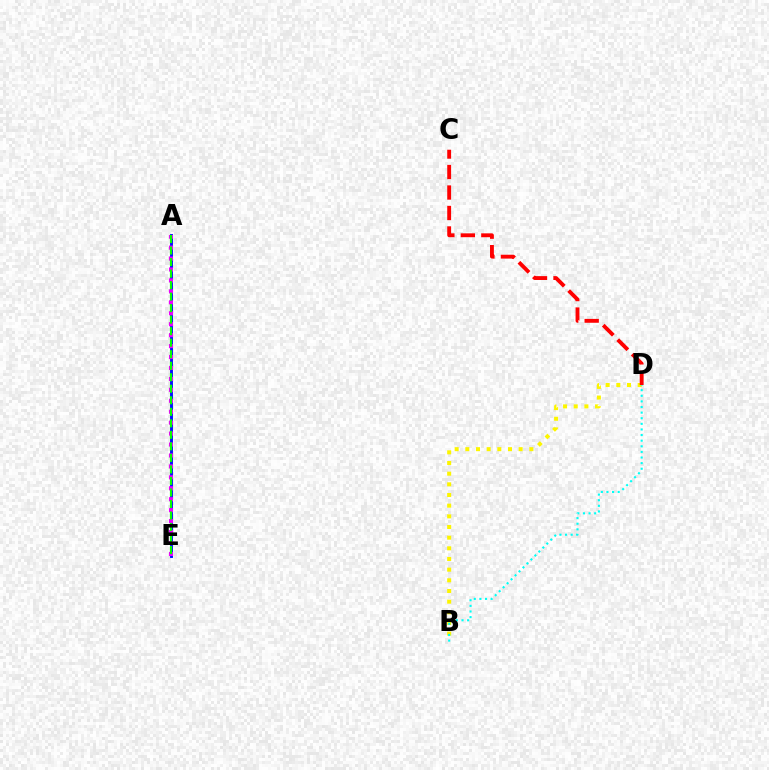{('B', 'D'): [{'color': '#fcf500', 'line_style': 'dotted', 'thickness': 2.9}, {'color': '#00fff6', 'line_style': 'dotted', 'thickness': 1.52}], ('C', 'D'): [{'color': '#ff0000', 'line_style': 'dashed', 'thickness': 2.78}], ('A', 'E'): [{'color': '#0010ff', 'line_style': 'solid', 'thickness': 2.08}, {'color': '#ee00ff', 'line_style': 'dotted', 'thickness': 2.97}, {'color': '#08ff00', 'line_style': 'dashed', 'thickness': 1.56}]}